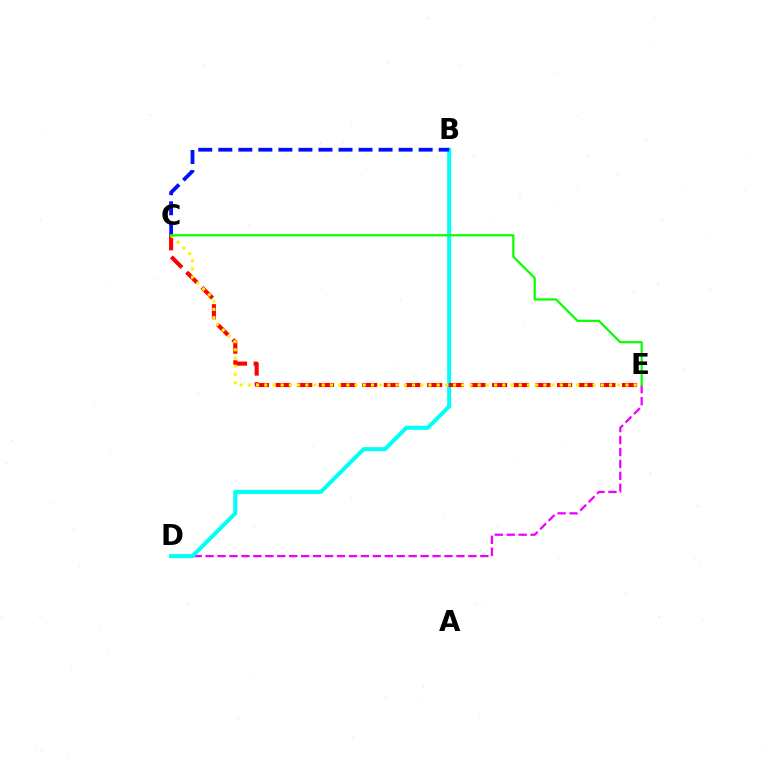{('D', 'E'): [{'color': '#ee00ff', 'line_style': 'dashed', 'thickness': 1.62}], ('B', 'D'): [{'color': '#00fff6', 'line_style': 'solid', 'thickness': 2.9}], ('B', 'C'): [{'color': '#0010ff', 'line_style': 'dashed', 'thickness': 2.72}], ('C', 'E'): [{'color': '#ff0000', 'line_style': 'dashed', 'thickness': 2.94}, {'color': '#fcf500', 'line_style': 'dotted', 'thickness': 2.23}, {'color': '#08ff00', 'line_style': 'solid', 'thickness': 1.6}]}